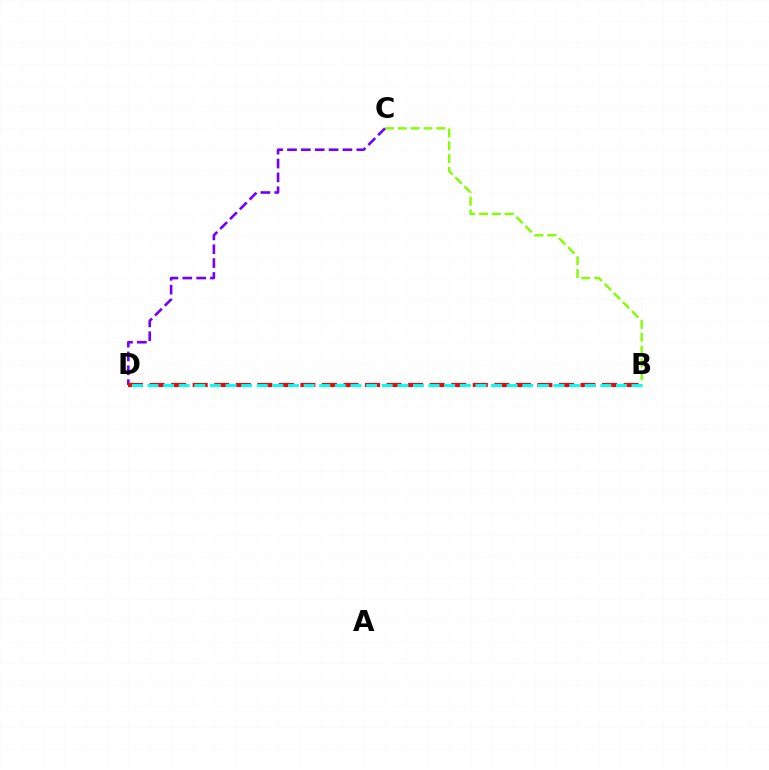{('B', 'C'): [{'color': '#84ff00', 'line_style': 'dashed', 'thickness': 1.75}], ('C', 'D'): [{'color': '#7200ff', 'line_style': 'dashed', 'thickness': 1.88}], ('B', 'D'): [{'color': '#ff0000', 'line_style': 'dashed', 'thickness': 2.93}, {'color': '#00fff6', 'line_style': 'dashed', 'thickness': 2.12}]}